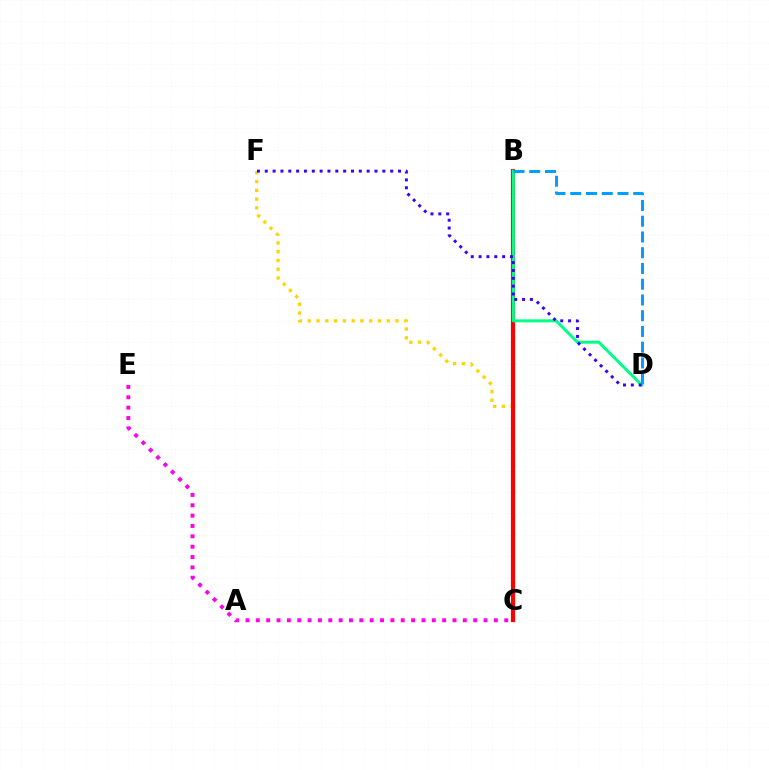{('B', 'C'): [{'color': '#4fff00', 'line_style': 'dotted', 'thickness': 2.31}, {'color': '#ff0000', 'line_style': 'solid', 'thickness': 3.0}], ('C', 'E'): [{'color': '#ff00ed', 'line_style': 'dotted', 'thickness': 2.81}], ('C', 'F'): [{'color': '#ffd500', 'line_style': 'dotted', 'thickness': 2.39}], ('B', 'D'): [{'color': '#00ff86', 'line_style': 'solid', 'thickness': 2.14}, {'color': '#009eff', 'line_style': 'dashed', 'thickness': 2.14}], ('D', 'F'): [{'color': '#3700ff', 'line_style': 'dotted', 'thickness': 2.13}]}